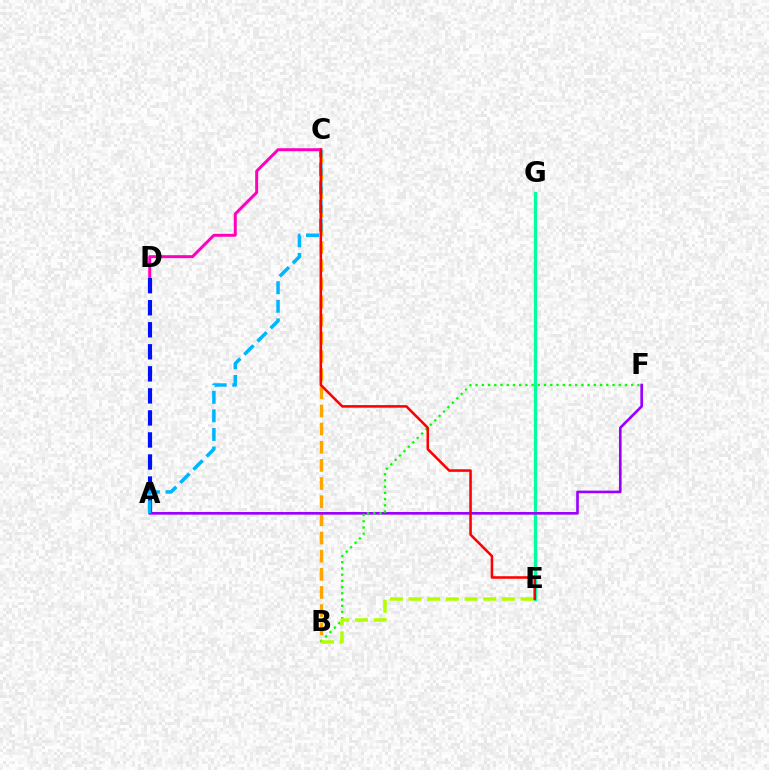{('B', 'C'): [{'color': '#ffa500', 'line_style': 'dashed', 'thickness': 2.47}], ('C', 'D'): [{'color': '#ff00bd', 'line_style': 'solid', 'thickness': 2.14}], ('E', 'G'): [{'color': '#00ff9d', 'line_style': 'solid', 'thickness': 2.37}], ('A', 'F'): [{'color': '#9b00ff', 'line_style': 'solid', 'thickness': 1.9}], ('A', 'D'): [{'color': '#0010ff', 'line_style': 'dashed', 'thickness': 2.99}], ('B', 'F'): [{'color': '#08ff00', 'line_style': 'dotted', 'thickness': 1.69}], ('A', 'C'): [{'color': '#00b5ff', 'line_style': 'dashed', 'thickness': 2.52}], ('B', 'E'): [{'color': '#b3ff00', 'line_style': 'dashed', 'thickness': 2.53}], ('C', 'E'): [{'color': '#ff0000', 'line_style': 'solid', 'thickness': 1.84}]}